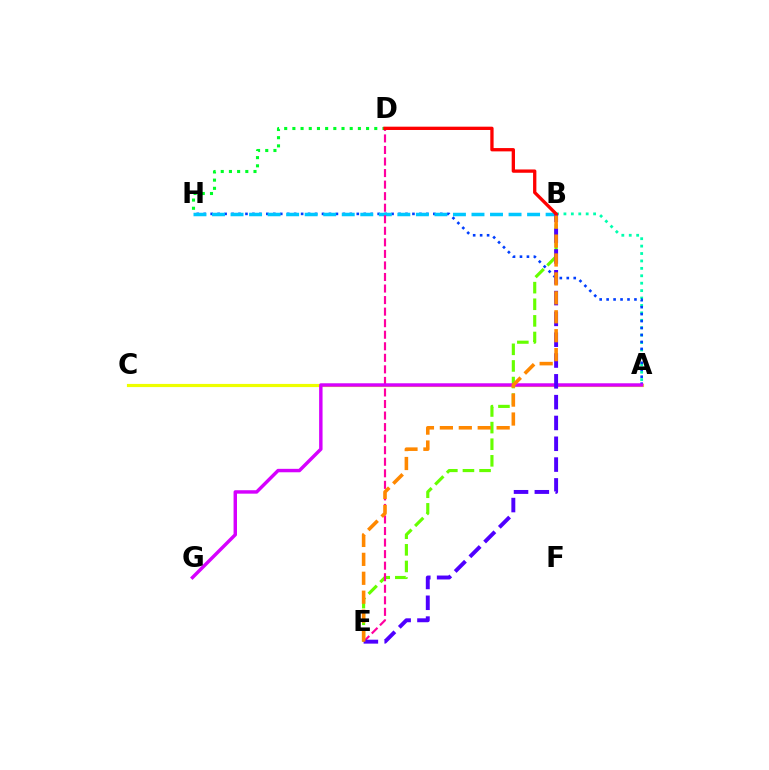{('A', 'B'): [{'color': '#00ffaf', 'line_style': 'dotted', 'thickness': 2.02}], ('B', 'E'): [{'color': '#66ff00', 'line_style': 'dashed', 'thickness': 2.26}, {'color': '#4f00ff', 'line_style': 'dashed', 'thickness': 2.83}, {'color': '#ff8800', 'line_style': 'dashed', 'thickness': 2.57}], ('A', 'C'): [{'color': '#eeff00', 'line_style': 'solid', 'thickness': 2.28}], ('A', 'H'): [{'color': '#003fff', 'line_style': 'dotted', 'thickness': 1.89}], ('B', 'H'): [{'color': '#00c7ff', 'line_style': 'dashed', 'thickness': 2.52}], ('D', 'E'): [{'color': '#ff00a0', 'line_style': 'dashed', 'thickness': 1.57}], ('A', 'G'): [{'color': '#d600ff', 'line_style': 'solid', 'thickness': 2.47}], ('D', 'H'): [{'color': '#00ff27', 'line_style': 'dotted', 'thickness': 2.22}], ('B', 'D'): [{'color': '#ff0000', 'line_style': 'solid', 'thickness': 2.38}]}